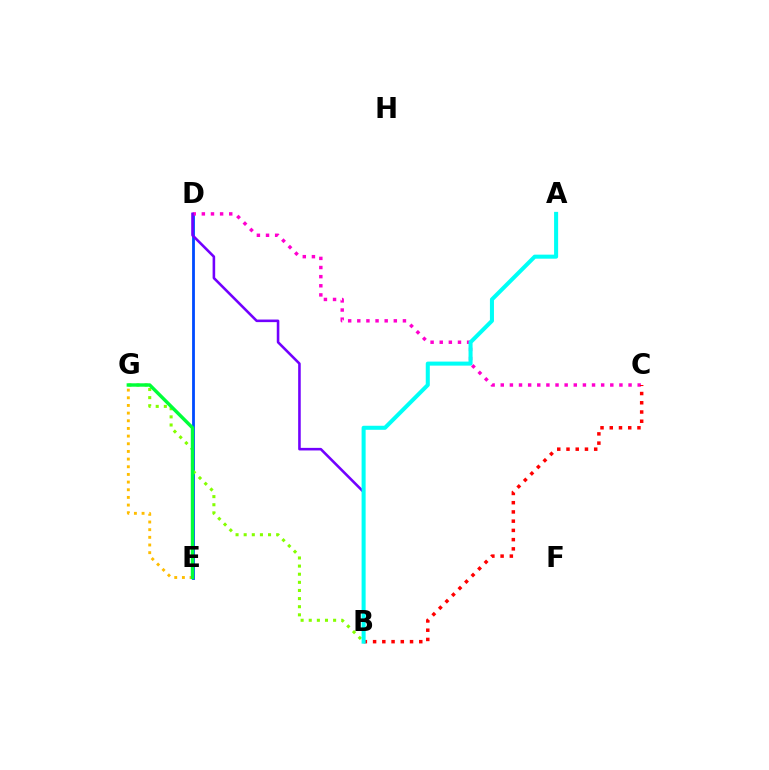{('E', 'G'): [{'color': '#ffbd00', 'line_style': 'dotted', 'thickness': 2.08}, {'color': '#00ff39', 'line_style': 'solid', 'thickness': 2.46}], ('D', 'E'): [{'color': '#004bff', 'line_style': 'solid', 'thickness': 2.02}], ('B', 'G'): [{'color': '#84ff00', 'line_style': 'dotted', 'thickness': 2.21}], ('C', 'D'): [{'color': '#ff00cf', 'line_style': 'dotted', 'thickness': 2.48}], ('B', 'D'): [{'color': '#7200ff', 'line_style': 'solid', 'thickness': 1.86}], ('B', 'C'): [{'color': '#ff0000', 'line_style': 'dotted', 'thickness': 2.51}], ('A', 'B'): [{'color': '#00fff6', 'line_style': 'solid', 'thickness': 2.91}]}